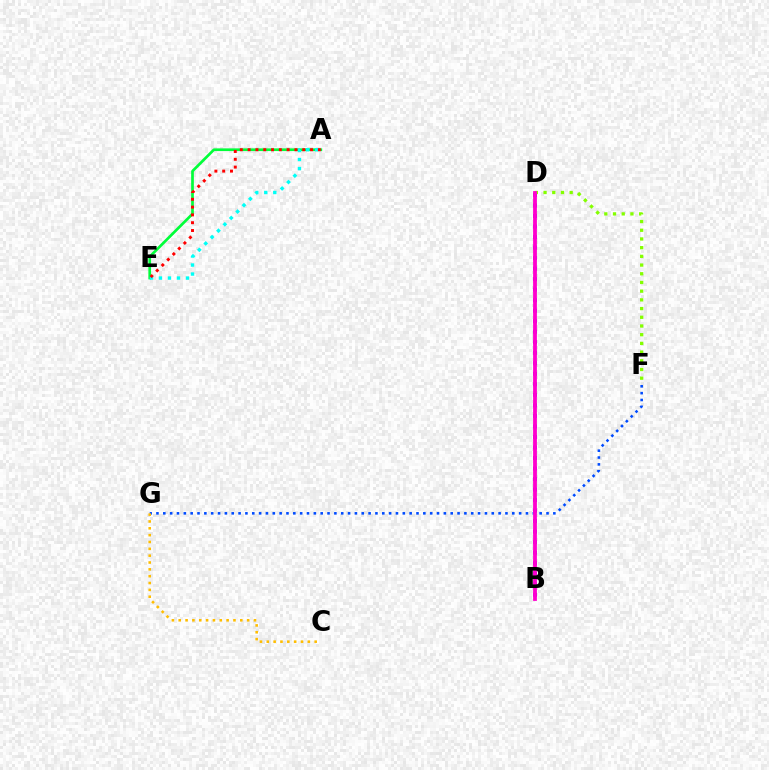{('F', 'G'): [{'color': '#004bff', 'line_style': 'dotted', 'thickness': 1.86}], ('A', 'E'): [{'color': '#00ff39', 'line_style': 'solid', 'thickness': 1.94}, {'color': '#00fff6', 'line_style': 'dotted', 'thickness': 2.45}, {'color': '#ff0000', 'line_style': 'dotted', 'thickness': 2.12}], ('B', 'D'): [{'color': '#7200ff', 'line_style': 'dotted', 'thickness': 2.86}, {'color': '#ff00cf', 'line_style': 'solid', 'thickness': 2.73}], ('D', 'F'): [{'color': '#84ff00', 'line_style': 'dotted', 'thickness': 2.36}], ('C', 'G'): [{'color': '#ffbd00', 'line_style': 'dotted', 'thickness': 1.86}]}